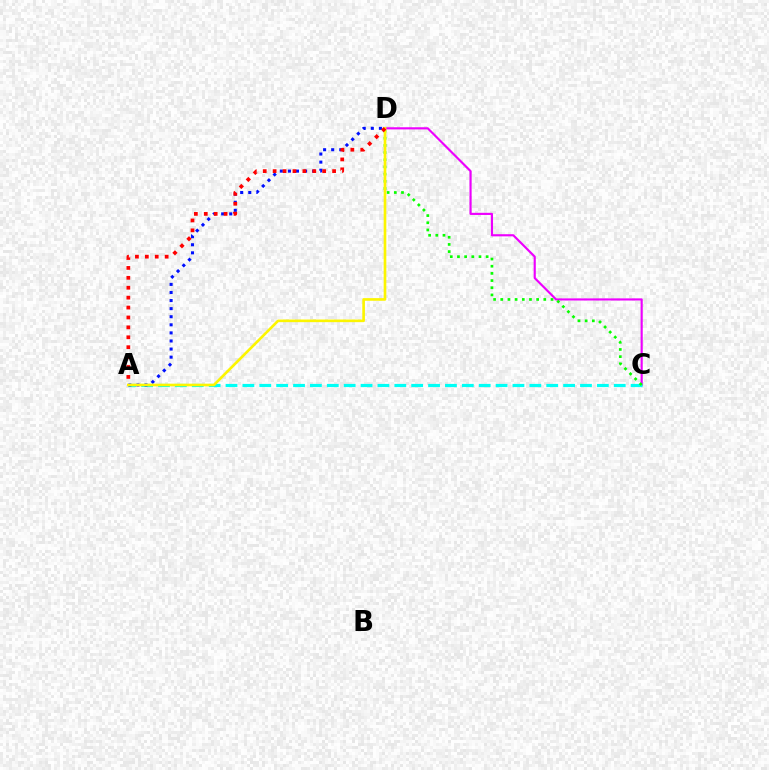{('C', 'D'): [{'color': '#ee00ff', 'line_style': 'solid', 'thickness': 1.55}, {'color': '#08ff00', 'line_style': 'dotted', 'thickness': 1.95}], ('A', 'C'): [{'color': '#00fff6', 'line_style': 'dashed', 'thickness': 2.29}], ('A', 'D'): [{'color': '#0010ff', 'line_style': 'dotted', 'thickness': 2.2}, {'color': '#fcf500', 'line_style': 'solid', 'thickness': 1.9}, {'color': '#ff0000', 'line_style': 'dotted', 'thickness': 2.69}]}